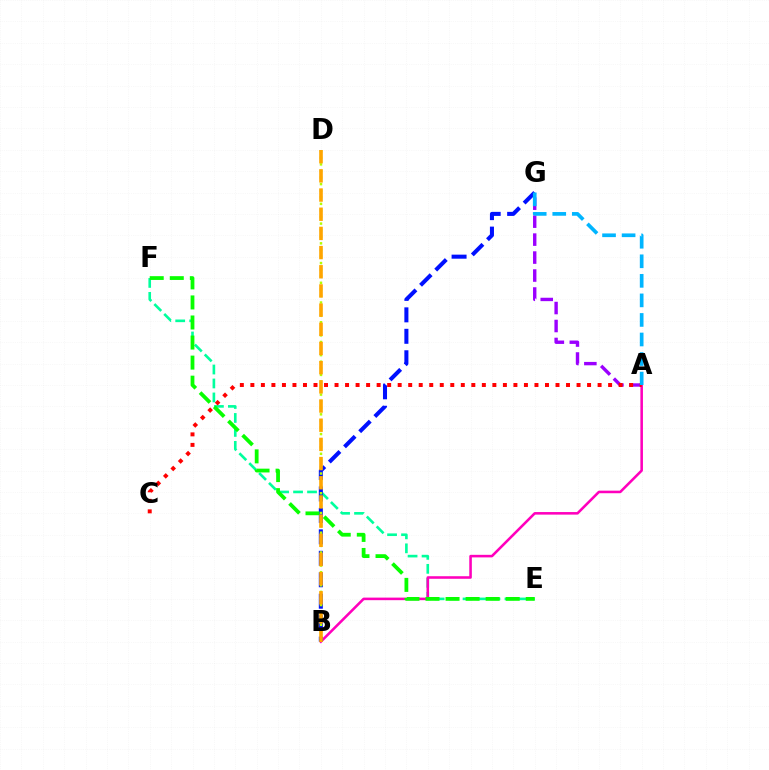{('A', 'G'): [{'color': '#9b00ff', 'line_style': 'dashed', 'thickness': 2.44}, {'color': '#00b5ff', 'line_style': 'dashed', 'thickness': 2.66}], ('E', 'F'): [{'color': '#00ff9d', 'line_style': 'dashed', 'thickness': 1.9}, {'color': '#08ff00', 'line_style': 'dashed', 'thickness': 2.72}], ('A', 'B'): [{'color': '#ff00bd', 'line_style': 'solid', 'thickness': 1.85}], ('B', 'G'): [{'color': '#0010ff', 'line_style': 'dashed', 'thickness': 2.91}], ('A', 'C'): [{'color': '#ff0000', 'line_style': 'dotted', 'thickness': 2.86}], ('B', 'D'): [{'color': '#b3ff00', 'line_style': 'dotted', 'thickness': 1.79}, {'color': '#ffa500', 'line_style': 'dashed', 'thickness': 2.61}]}